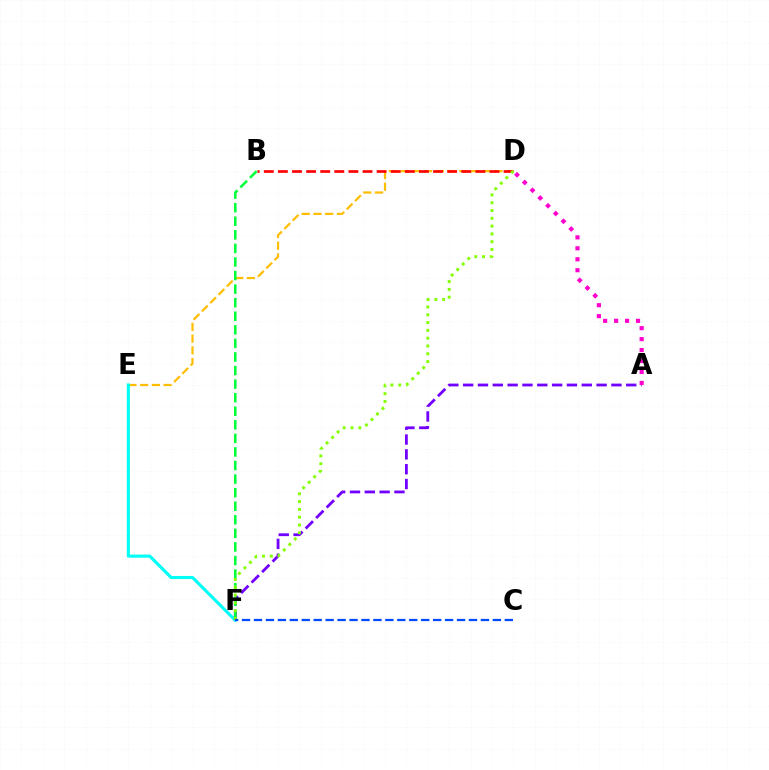{('D', 'E'): [{'color': '#ffbd00', 'line_style': 'dashed', 'thickness': 1.59}], ('B', 'D'): [{'color': '#ff0000', 'line_style': 'dashed', 'thickness': 1.92}], ('E', 'F'): [{'color': '#00fff6', 'line_style': 'solid', 'thickness': 2.24}], ('A', 'F'): [{'color': '#7200ff', 'line_style': 'dashed', 'thickness': 2.01}], ('B', 'F'): [{'color': '#00ff39', 'line_style': 'dashed', 'thickness': 1.84}], ('D', 'F'): [{'color': '#84ff00', 'line_style': 'dotted', 'thickness': 2.12}], ('A', 'D'): [{'color': '#ff00cf', 'line_style': 'dotted', 'thickness': 2.98}], ('C', 'F'): [{'color': '#004bff', 'line_style': 'dashed', 'thickness': 1.62}]}